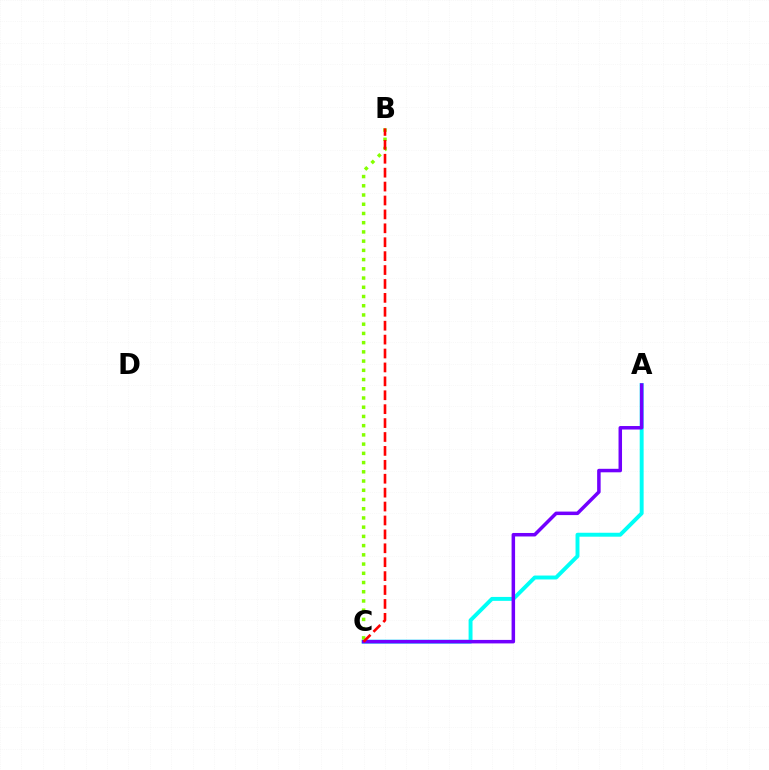{('A', 'C'): [{'color': '#00fff6', 'line_style': 'solid', 'thickness': 2.83}, {'color': '#7200ff', 'line_style': 'solid', 'thickness': 2.52}], ('B', 'C'): [{'color': '#84ff00', 'line_style': 'dotted', 'thickness': 2.51}, {'color': '#ff0000', 'line_style': 'dashed', 'thickness': 1.89}]}